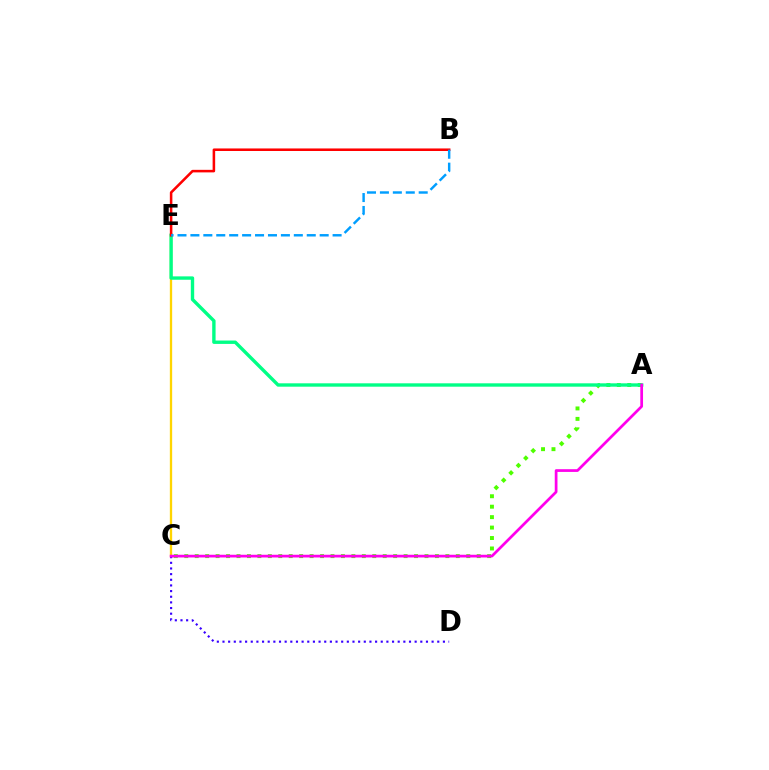{('C', 'E'): [{'color': '#ffd500', 'line_style': 'solid', 'thickness': 1.67}], ('C', 'D'): [{'color': '#3700ff', 'line_style': 'dotted', 'thickness': 1.54}], ('A', 'C'): [{'color': '#4fff00', 'line_style': 'dotted', 'thickness': 2.84}, {'color': '#ff00ed', 'line_style': 'solid', 'thickness': 1.97}], ('A', 'E'): [{'color': '#00ff86', 'line_style': 'solid', 'thickness': 2.43}], ('B', 'E'): [{'color': '#ff0000', 'line_style': 'solid', 'thickness': 1.83}, {'color': '#009eff', 'line_style': 'dashed', 'thickness': 1.76}]}